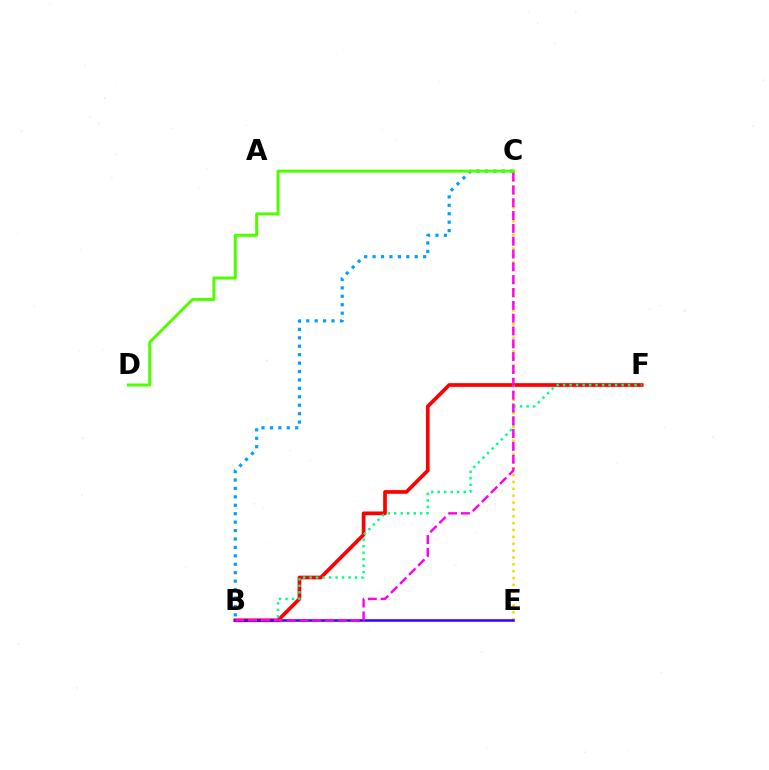{('B', 'F'): [{'color': '#ff0000', 'line_style': 'solid', 'thickness': 2.66}, {'color': '#00ff86', 'line_style': 'dotted', 'thickness': 1.76}], ('C', 'E'): [{'color': '#ffd500', 'line_style': 'dotted', 'thickness': 1.86}], ('B', 'E'): [{'color': '#3700ff', 'line_style': 'solid', 'thickness': 1.83}], ('B', 'C'): [{'color': '#009eff', 'line_style': 'dotted', 'thickness': 2.29}, {'color': '#ff00ed', 'line_style': 'dashed', 'thickness': 1.74}], ('C', 'D'): [{'color': '#4fff00', 'line_style': 'solid', 'thickness': 2.15}]}